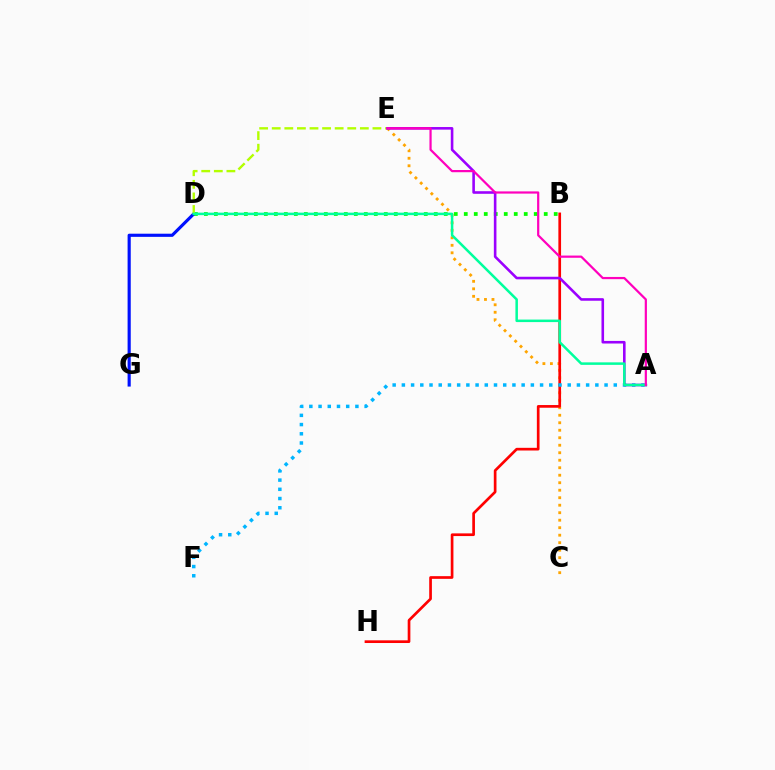{('B', 'D'): [{'color': '#08ff00', 'line_style': 'dotted', 'thickness': 2.72}], ('C', 'E'): [{'color': '#ffa500', 'line_style': 'dotted', 'thickness': 2.04}], ('D', 'G'): [{'color': '#0010ff', 'line_style': 'solid', 'thickness': 2.27}], ('B', 'H'): [{'color': '#ff0000', 'line_style': 'solid', 'thickness': 1.93}], ('A', 'F'): [{'color': '#00b5ff', 'line_style': 'dotted', 'thickness': 2.5}], ('D', 'E'): [{'color': '#b3ff00', 'line_style': 'dashed', 'thickness': 1.71}], ('A', 'E'): [{'color': '#9b00ff', 'line_style': 'solid', 'thickness': 1.87}, {'color': '#ff00bd', 'line_style': 'solid', 'thickness': 1.59}], ('A', 'D'): [{'color': '#00ff9d', 'line_style': 'solid', 'thickness': 1.81}]}